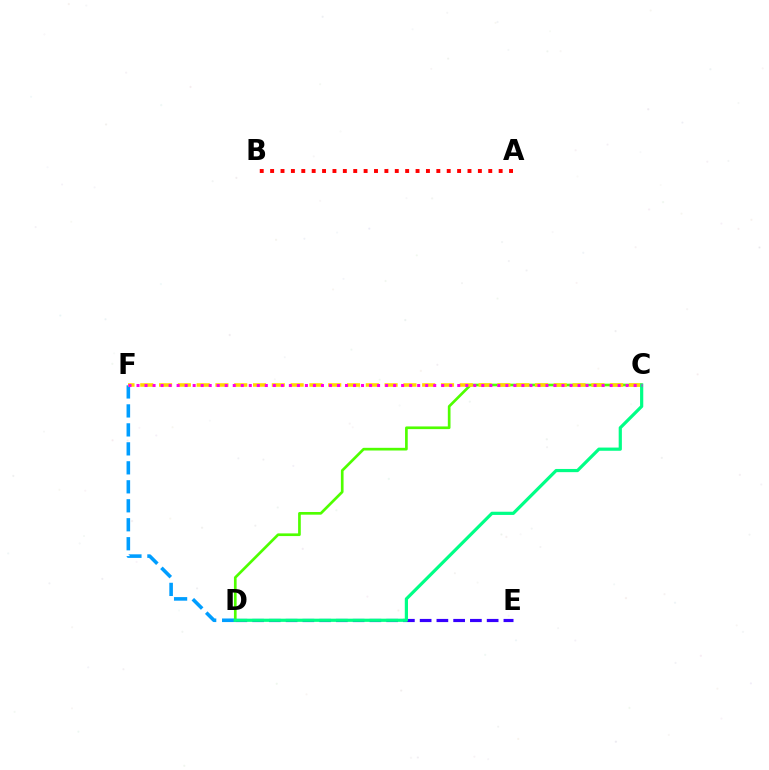{('D', 'F'): [{'color': '#009eff', 'line_style': 'dashed', 'thickness': 2.58}], ('C', 'D'): [{'color': '#4fff00', 'line_style': 'solid', 'thickness': 1.93}, {'color': '#00ff86', 'line_style': 'solid', 'thickness': 2.3}], ('C', 'F'): [{'color': '#ffd500', 'line_style': 'dashed', 'thickness': 2.55}, {'color': '#ff00ed', 'line_style': 'dotted', 'thickness': 2.18}], ('D', 'E'): [{'color': '#3700ff', 'line_style': 'dashed', 'thickness': 2.28}], ('A', 'B'): [{'color': '#ff0000', 'line_style': 'dotted', 'thickness': 2.82}]}